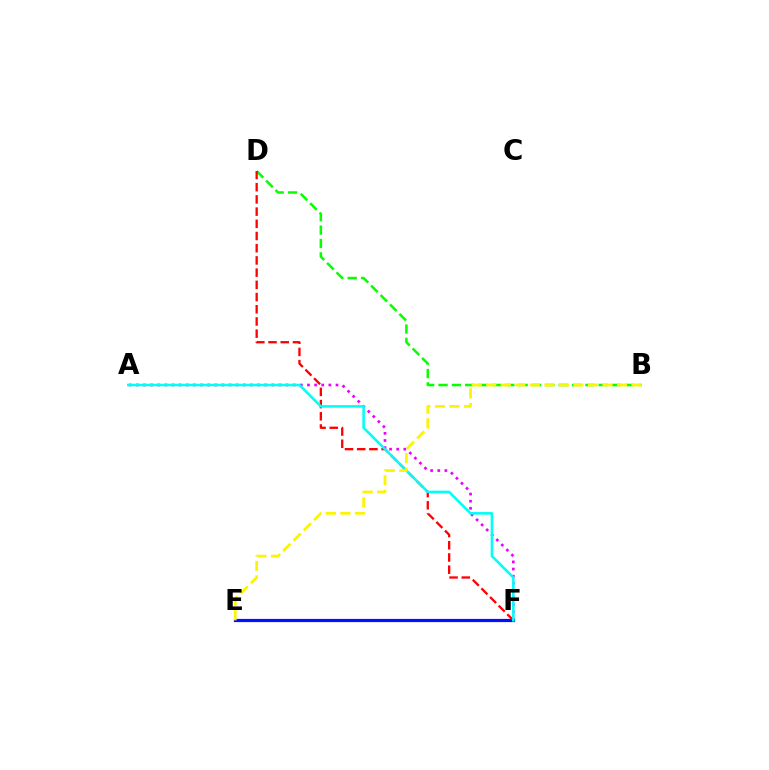{('B', 'D'): [{'color': '#08ff00', 'line_style': 'dashed', 'thickness': 1.81}], ('A', 'F'): [{'color': '#ee00ff', 'line_style': 'dotted', 'thickness': 1.94}, {'color': '#00fff6', 'line_style': 'solid', 'thickness': 1.85}], ('E', 'F'): [{'color': '#0010ff', 'line_style': 'solid', 'thickness': 2.31}], ('D', 'F'): [{'color': '#ff0000', 'line_style': 'dashed', 'thickness': 1.66}], ('B', 'E'): [{'color': '#fcf500', 'line_style': 'dashed', 'thickness': 1.97}]}